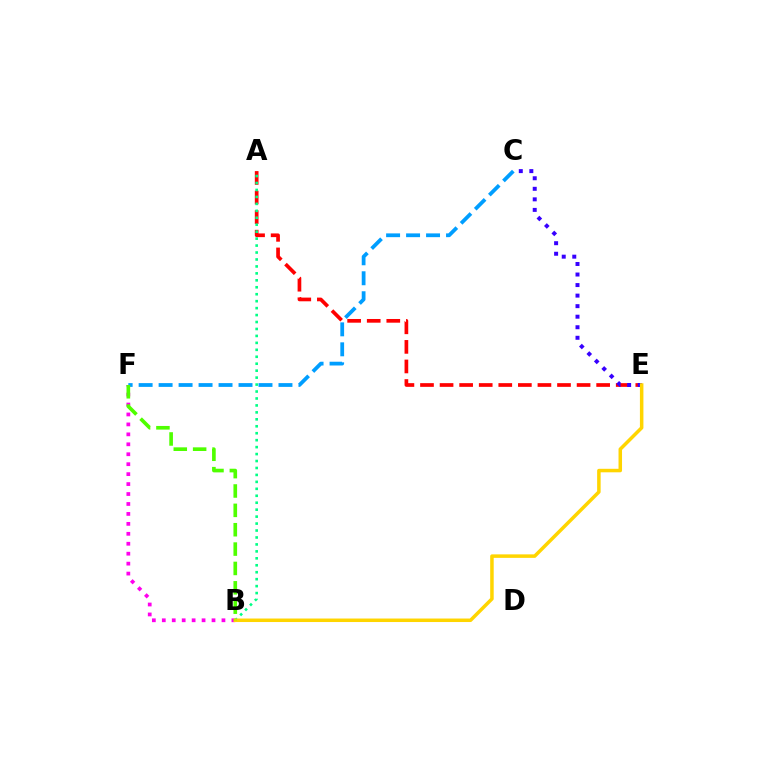{('A', 'E'): [{'color': '#ff0000', 'line_style': 'dashed', 'thickness': 2.66}], ('B', 'F'): [{'color': '#ff00ed', 'line_style': 'dotted', 'thickness': 2.7}, {'color': '#4fff00', 'line_style': 'dashed', 'thickness': 2.63}], ('C', 'E'): [{'color': '#3700ff', 'line_style': 'dotted', 'thickness': 2.86}], ('A', 'B'): [{'color': '#00ff86', 'line_style': 'dotted', 'thickness': 1.89}], ('C', 'F'): [{'color': '#009eff', 'line_style': 'dashed', 'thickness': 2.71}], ('B', 'E'): [{'color': '#ffd500', 'line_style': 'solid', 'thickness': 2.52}]}